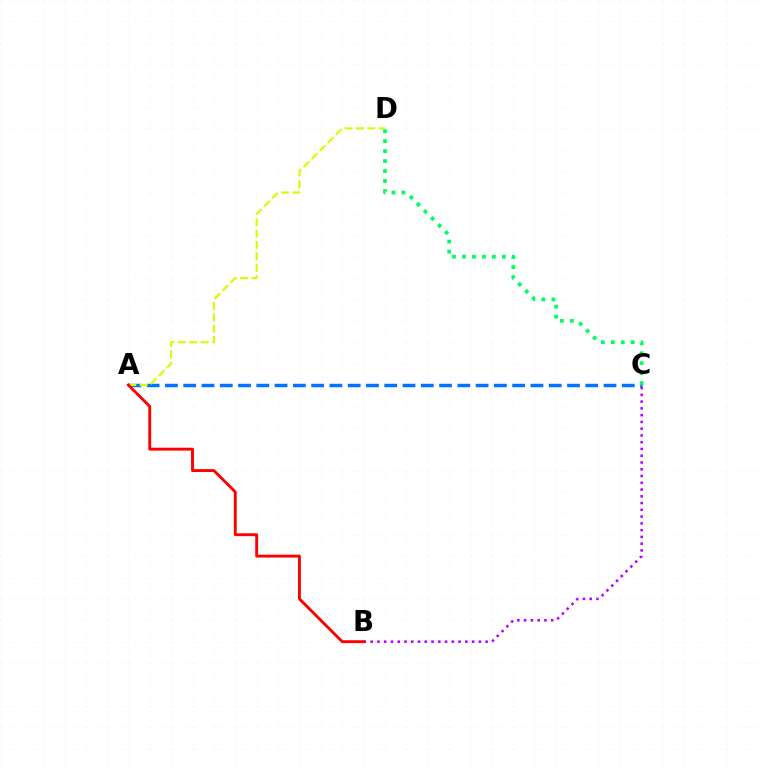{('A', 'C'): [{'color': '#0074ff', 'line_style': 'dashed', 'thickness': 2.48}], ('A', 'D'): [{'color': '#d1ff00', 'line_style': 'dashed', 'thickness': 1.55}], ('C', 'D'): [{'color': '#00ff5c', 'line_style': 'dotted', 'thickness': 2.71}], ('B', 'C'): [{'color': '#b900ff', 'line_style': 'dotted', 'thickness': 1.84}], ('A', 'B'): [{'color': '#ff0000', 'line_style': 'solid', 'thickness': 2.08}]}